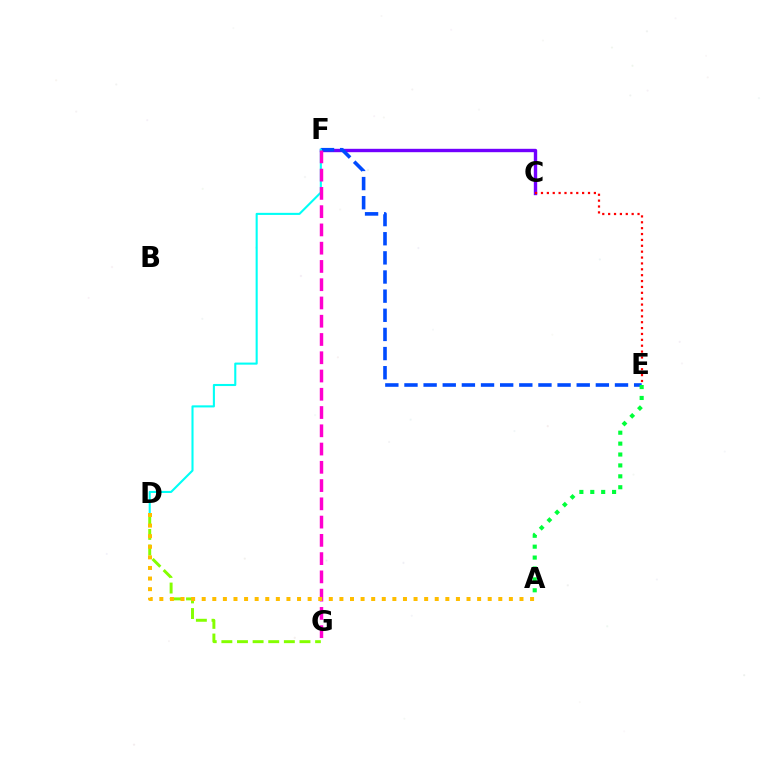{('C', 'F'): [{'color': '#7200ff', 'line_style': 'solid', 'thickness': 2.43}], ('D', 'G'): [{'color': '#84ff00', 'line_style': 'dashed', 'thickness': 2.12}], ('E', 'F'): [{'color': '#004bff', 'line_style': 'dashed', 'thickness': 2.6}], ('D', 'F'): [{'color': '#00fff6', 'line_style': 'solid', 'thickness': 1.51}], ('C', 'E'): [{'color': '#ff0000', 'line_style': 'dotted', 'thickness': 1.6}], ('F', 'G'): [{'color': '#ff00cf', 'line_style': 'dashed', 'thickness': 2.48}], ('A', 'E'): [{'color': '#00ff39', 'line_style': 'dotted', 'thickness': 2.96}], ('A', 'D'): [{'color': '#ffbd00', 'line_style': 'dotted', 'thickness': 2.88}]}